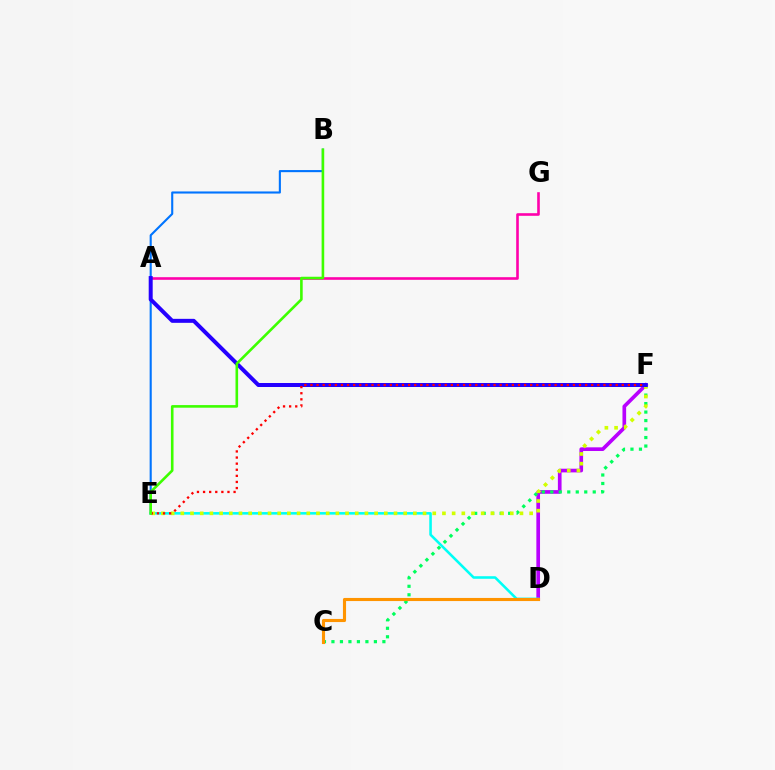{('B', 'E'): [{'color': '#0074ff', 'line_style': 'solid', 'thickness': 1.52}, {'color': '#3dff00', 'line_style': 'solid', 'thickness': 1.88}], ('D', 'F'): [{'color': '#b900ff', 'line_style': 'solid', 'thickness': 2.64}], ('D', 'E'): [{'color': '#00fff6', 'line_style': 'solid', 'thickness': 1.85}], ('C', 'F'): [{'color': '#00ff5c', 'line_style': 'dotted', 'thickness': 2.31}], ('E', 'F'): [{'color': '#d1ff00', 'line_style': 'dotted', 'thickness': 2.63}, {'color': '#ff0000', 'line_style': 'dotted', 'thickness': 1.66}], ('A', 'G'): [{'color': '#ff00ac', 'line_style': 'solid', 'thickness': 1.89}], ('A', 'F'): [{'color': '#2500ff', 'line_style': 'solid', 'thickness': 2.87}], ('C', 'D'): [{'color': '#ff9400', 'line_style': 'solid', 'thickness': 2.24}]}